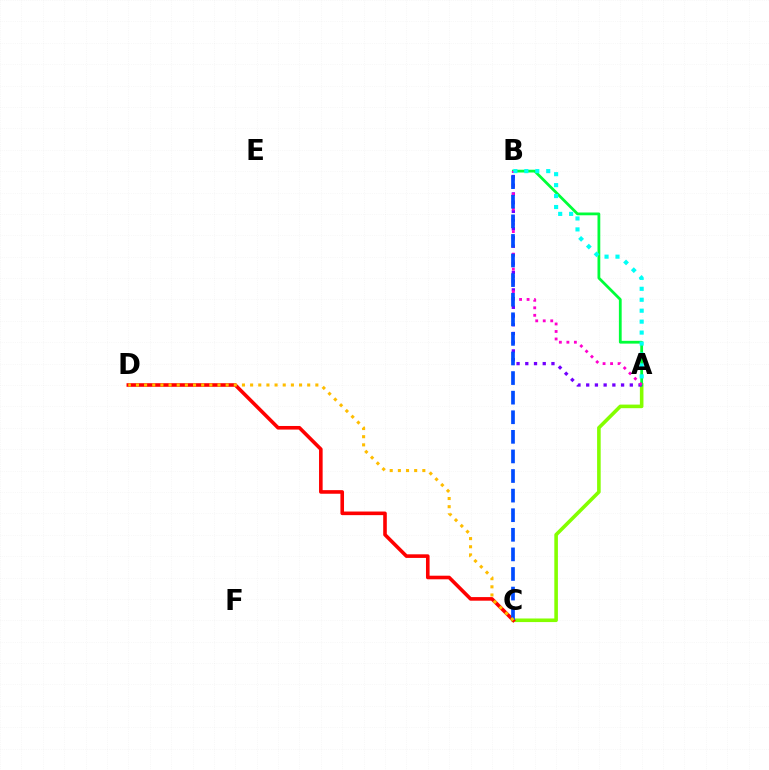{('A', 'C'): [{'color': '#84ff00', 'line_style': 'solid', 'thickness': 2.58}], ('A', 'B'): [{'color': '#00ff39', 'line_style': 'solid', 'thickness': 2.0}, {'color': '#7200ff', 'line_style': 'dotted', 'thickness': 2.37}, {'color': '#ff00cf', 'line_style': 'dotted', 'thickness': 2.04}, {'color': '#00fff6', 'line_style': 'dotted', 'thickness': 2.97}], ('C', 'D'): [{'color': '#ff0000', 'line_style': 'solid', 'thickness': 2.59}, {'color': '#ffbd00', 'line_style': 'dotted', 'thickness': 2.22}], ('B', 'C'): [{'color': '#004bff', 'line_style': 'dashed', 'thickness': 2.66}]}